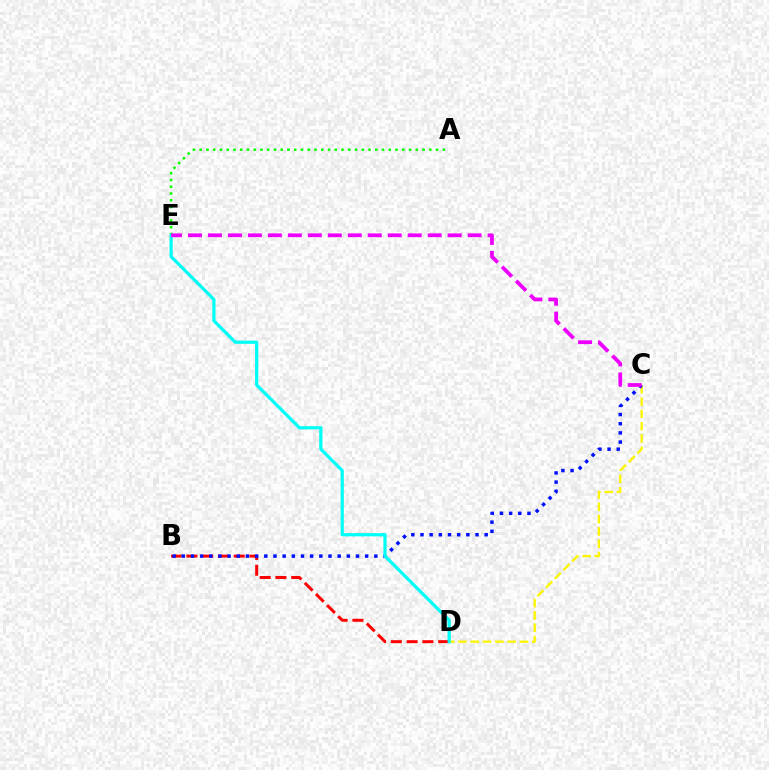{('C', 'D'): [{'color': '#fcf500', 'line_style': 'dashed', 'thickness': 1.67}], ('B', 'D'): [{'color': '#ff0000', 'line_style': 'dashed', 'thickness': 2.14}], ('A', 'E'): [{'color': '#08ff00', 'line_style': 'dotted', 'thickness': 1.84}], ('B', 'C'): [{'color': '#0010ff', 'line_style': 'dotted', 'thickness': 2.49}], ('D', 'E'): [{'color': '#00fff6', 'line_style': 'solid', 'thickness': 2.32}], ('C', 'E'): [{'color': '#ee00ff', 'line_style': 'dashed', 'thickness': 2.71}]}